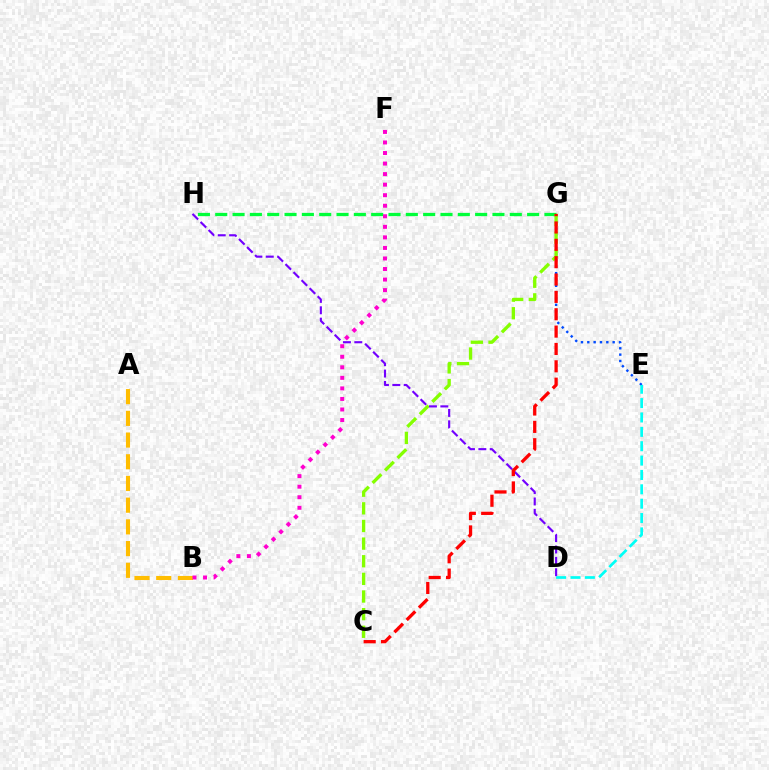{('G', 'H'): [{'color': '#00ff39', 'line_style': 'dashed', 'thickness': 2.35}], ('E', 'G'): [{'color': '#004bff', 'line_style': 'dotted', 'thickness': 1.72}], ('C', 'G'): [{'color': '#84ff00', 'line_style': 'dashed', 'thickness': 2.4}, {'color': '#ff0000', 'line_style': 'dashed', 'thickness': 2.36}], ('A', 'B'): [{'color': '#ffbd00', 'line_style': 'dashed', 'thickness': 2.95}], ('B', 'F'): [{'color': '#ff00cf', 'line_style': 'dotted', 'thickness': 2.87}], ('D', 'H'): [{'color': '#7200ff', 'line_style': 'dashed', 'thickness': 1.55}], ('D', 'E'): [{'color': '#00fff6', 'line_style': 'dashed', 'thickness': 1.95}]}